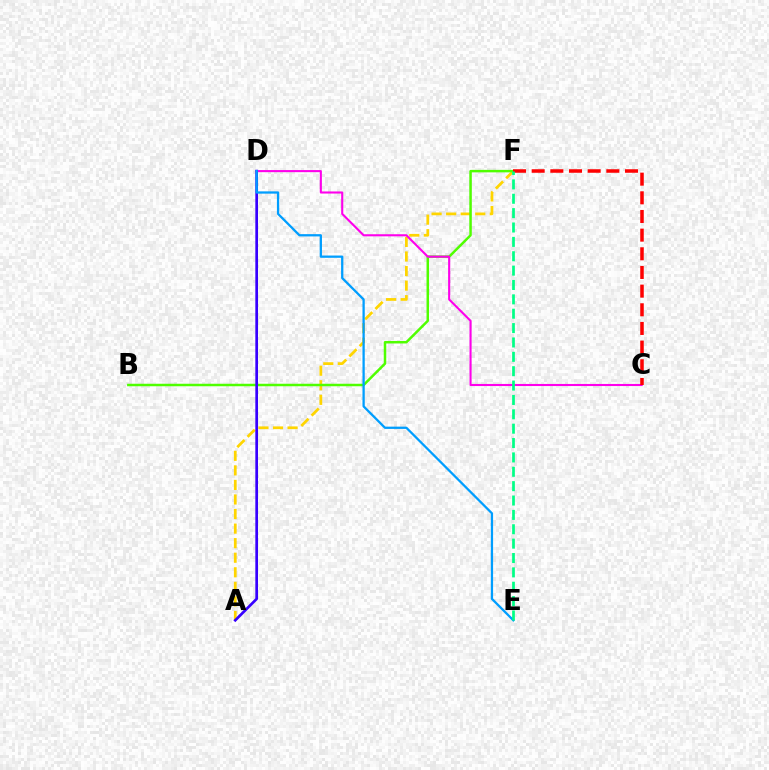{('A', 'F'): [{'color': '#ffd500', 'line_style': 'dashed', 'thickness': 1.98}], ('B', 'F'): [{'color': '#4fff00', 'line_style': 'solid', 'thickness': 1.79}], ('C', 'D'): [{'color': '#ff00ed', 'line_style': 'solid', 'thickness': 1.51}], ('C', 'F'): [{'color': '#ff0000', 'line_style': 'dashed', 'thickness': 2.54}], ('A', 'D'): [{'color': '#3700ff', 'line_style': 'solid', 'thickness': 1.94}], ('D', 'E'): [{'color': '#009eff', 'line_style': 'solid', 'thickness': 1.64}], ('E', 'F'): [{'color': '#00ff86', 'line_style': 'dashed', 'thickness': 1.95}]}